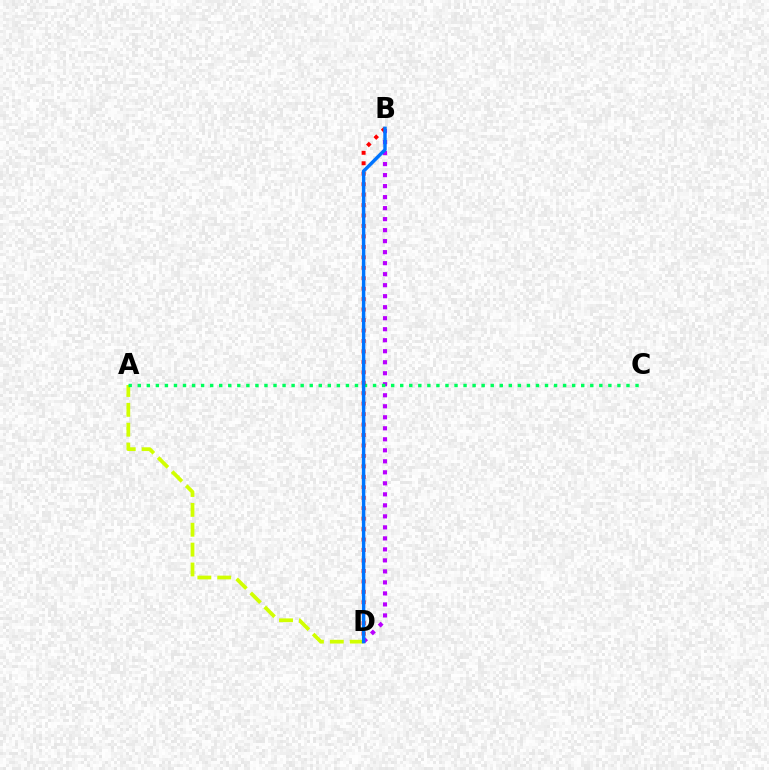{('A', 'D'): [{'color': '#d1ff00', 'line_style': 'dashed', 'thickness': 2.7}], ('B', 'D'): [{'color': '#b900ff', 'line_style': 'dotted', 'thickness': 2.99}, {'color': '#ff0000', 'line_style': 'dotted', 'thickness': 2.84}, {'color': '#0074ff', 'line_style': 'solid', 'thickness': 2.47}], ('A', 'C'): [{'color': '#00ff5c', 'line_style': 'dotted', 'thickness': 2.46}]}